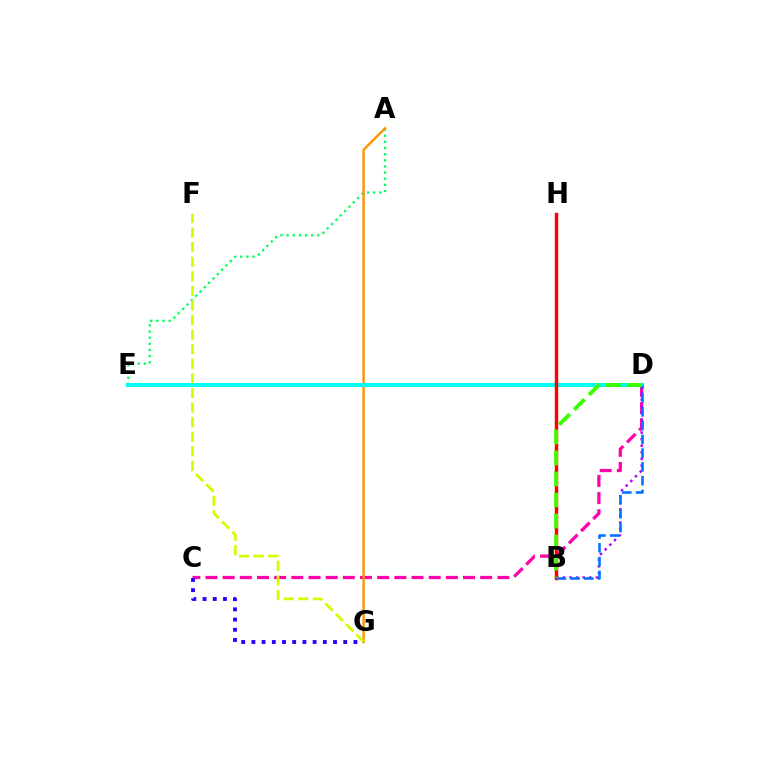{('C', 'D'): [{'color': '#ff00ac', 'line_style': 'dashed', 'thickness': 2.33}], ('A', 'E'): [{'color': '#00ff5c', 'line_style': 'dotted', 'thickness': 1.67}], ('B', 'D'): [{'color': '#b900ff', 'line_style': 'dotted', 'thickness': 1.79}, {'color': '#0074ff', 'line_style': 'dashed', 'thickness': 1.87}, {'color': '#3dff00', 'line_style': 'dashed', 'thickness': 2.86}], ('A', 'G'): [{'color': '#ff9400', 'line_style': 'solid', 'thickness': 1.72}], ('C', 'G'): [{'color': '#2500ff', 'line_style': 'dotted', 'thickness': 2.77}], ('D', 'E'): [{'color': '#00fff6', 'line_style': 'solid', 'thickness': 2.96}], ('B', 'H'): [{'color': '#ff0000', 'line_style': 'solid', 'thickness': 2.48}], ('F', 'G'): [{'color': '#d1ff00', 'line_style': 'dashed', 'thickness': 1.98}]}